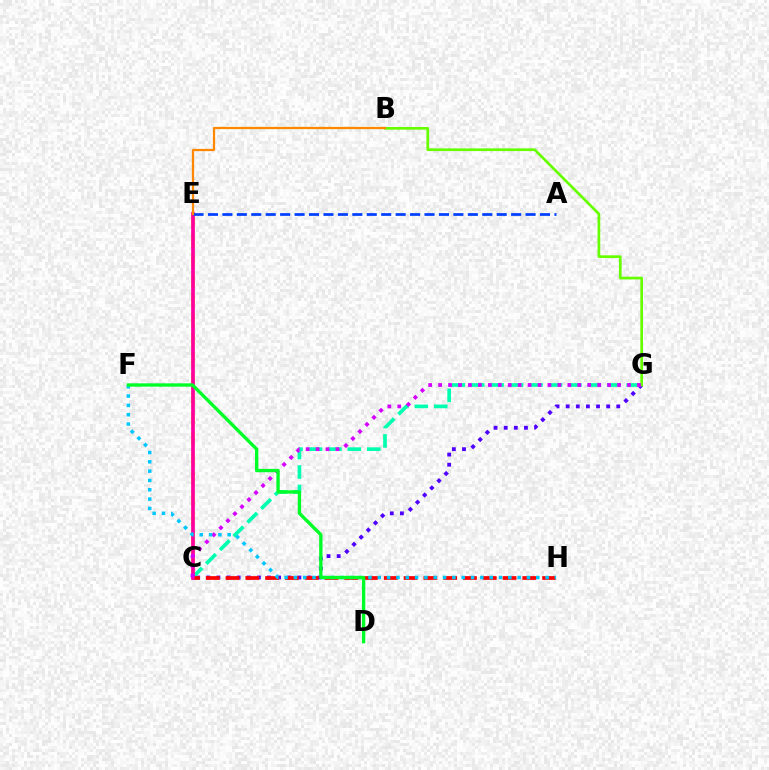{('C', 'G'): [{'color': '#4f00ff', 'line_style': 'dotted', 'thickness': 2.75}, {'color': '#00ffaf', 'line_style': 'dashed', 'thickness': 2.64}, {'color': '#d600ff', 'line_style': 'dotted', 'thickness': 2.7}], ('C', 'E'): [{'color': '#eeff00', 'line_style': 'dashed', 'thickness': 2.69}, {'color': '#ff00a0', 'line_style': 'solid', 'thickness': 2.66}], ('B', 'G'): [{'color': '#66ff00', 'line_style': 'solid', 'thickness': 1.95}], ('C', 'H'): [{'color': '#ff0000', 'line_style': 'dashed', 'thickness': 2.69}], ('A', 'E'): [{'color': '#003fff', 'line_style': 'dashed', 'thickness': 1.96}], ('F', 'H'): [{'color': '#00c7ff', 'line_style': 'dotted', 'thickness': 2.53}], ('B', 'E'): [{'color': '#ff8800', 'line_style': 'solid', 'thickness': 1.63}], ('D', 'F'): [{'color': '#00ff27', 'line_style': 'solid', 'thickness': 2.41}]}